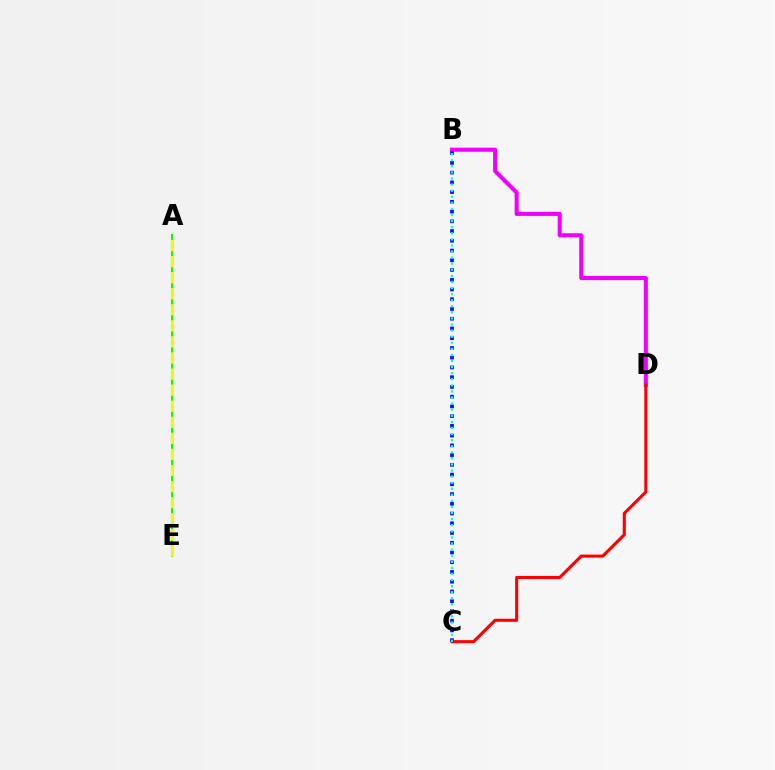{('A', 'E'): [{'color': '#08ff00', 'line_style': 'solid', 'thickness': 1.51}, {'color': '#fcf500', 'line_style': 'dashed', 'thickness': 2.18}], ('B', 'D'): [{'color': '#ee00ff', 'line_style': 'solid', 'thickness': 2.93}], ('C', 'D'): [{'color': '#ff0000', 'line_style': 'solid', 'thickness': 2.22}], ('B', 'C'): [{'color': '#0010ff', 'line_style': 'dotted', 'thickness': 2.65}, {'color': '#00fff6', 'line_style': 'dotted', 'thickness': 1.65}]}